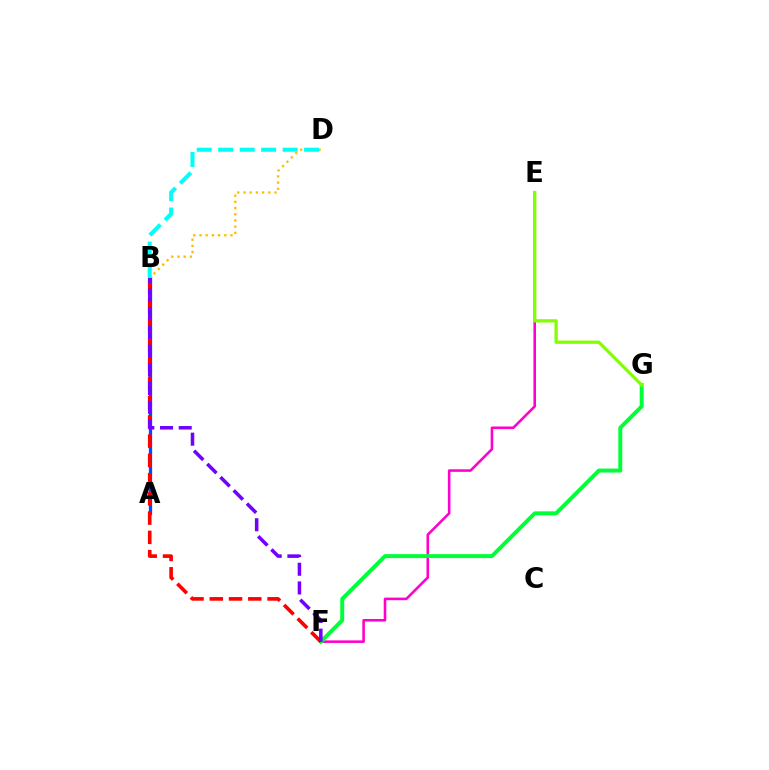{('A', 'B'): [{'color': '#004bff', 'line_style': 'solid', 'thickness': 2.36}], ('E', 'F'): [{'color': '#ff00cf', 'line_style': 'solid', 'thickness': 1.86}], ('B', 'D'): [{'color': '#ffbd00', 'line_style': 'dotted', 'thickness': 1.68}, {'color': '#00fff6', 'line_style': 'dashed', 'thickness': 2.92}], ('F', 'G'): [{'color': '#00ff39', 'line_style': 'solid', 'thickness': 2.85}], ('E', 'G'): [{'color': '#84ff00', 'line_style': 'solid', 'thickness': 2.36}], ('B', 'F'): [{'color': '#ff0000', 'line_style': 'dashed', 'thickness': 2.62}, {'color': '#7200ff', 'line_style': 'dashed', 'thickness': 2.54}]}